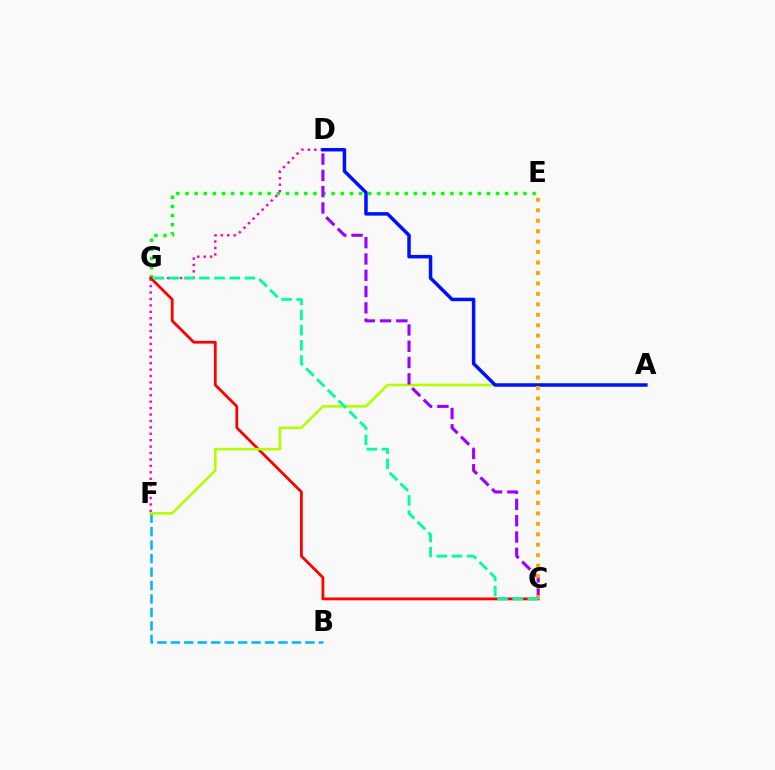{('E', 'G'): [{'color': '#08ff00', 'line_style': 'dotted', 'thickness': 2.48}], ('D', 'F'): [{'color': '#ff00bd', 'line_style': 'dotted', 'thickness': 1.74}], ('C', 'G'): [{'color': '#ff0000', 'line_style': 'solid', 'thickness': 2.0}, {'color': '#00ff9d', 'line_style': 'dashed', 'thickness': 2.06}], ('B', 'F'): [{'color': '#00b5ff', 'line_style': 'dashed', 'thickness': 1.83}], ('A', 'F'): [{'color': '#b3ff00', 'line_style': 'solid', 'thickness': 1.87}], ('C', 'D'): [{'color': '#9b00ff', 'line_style': 'dashed', 'thickness': 2.21}], ('A', 'D'): [{'color': '#0010ff', 'line_style': 'solid', 'thickness': 2.51}], ('C', 'E'): [{'color': '#ffa500', 'line_style': 'dotted', 'thickness': 2.84}]}